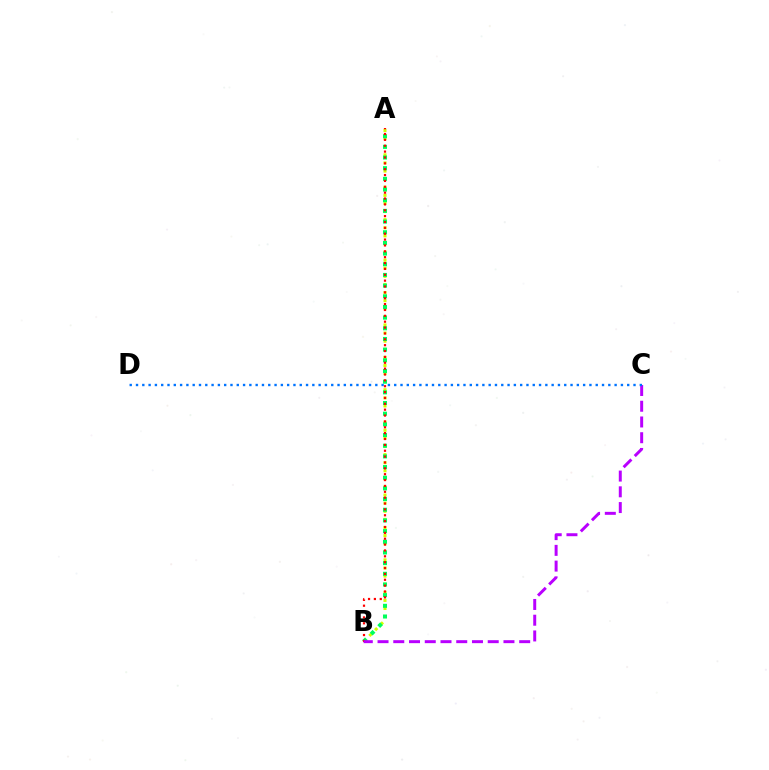{('A', 'B'): [{'color': '#d1ff00', 'line_style': 'dotted', 'thickness': 2.2}, {'color': '#00ff5c', 'line_style': 'dotted', 'thickness': 2.9}, {'color': '#ff0000', 'line_style': 'dotted', 'thickness': 1.59}], ('B', 'C'): [{'color': '#b900ff', 'line_style': 'dashed', 'thickness': 2.14}], ('C', 'D'): [{'color': '#0074ff', 'line_style': 'dotted', 'thickness': 1.71}]}